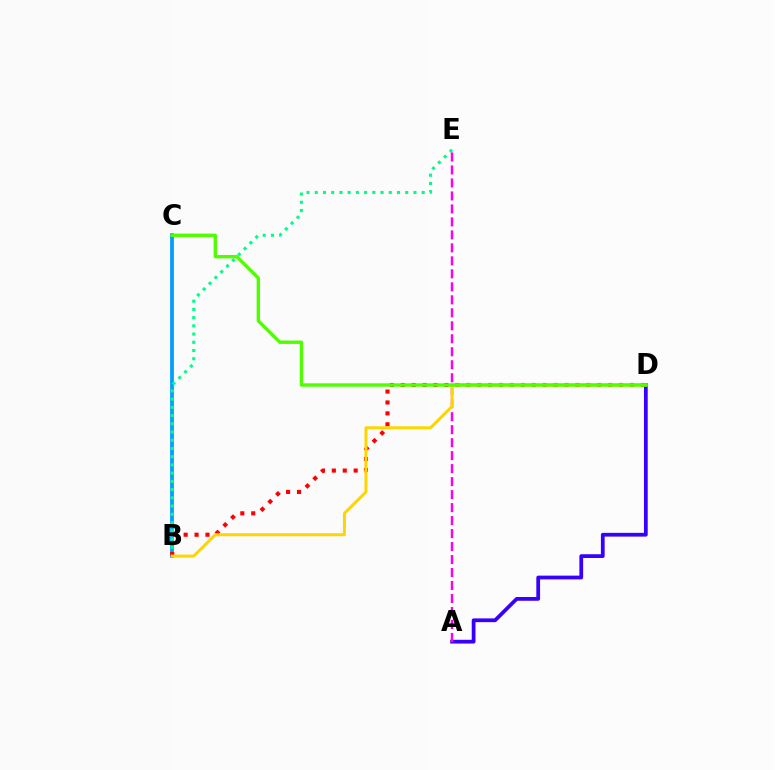{('B', 'C'): [{'color': '#009eff', 'line_style': 'solid', 'thickness': 2.7}], ('B', 'E'): [{'color': '#00ff86', 'line_style': 'dotted', 'thickness': 2.23}], ('B', 'D'): [{'color': '#ff0000', 'line_style': 'dotted', 'thickness': 2.97}, {'color': '#ffd500', 'line_style': 'solid', 'thickness': 2.15}], ('A', 'D'): [{'color': '#3700ff', 'line_style': 'solid', 'thickness': 2.7}], ('A', 'E'): [{'color': '#ff00ed', 'line_style': 'dashed', 'thickness': 1.76}], ('C', 'D'): [{'color': '#4fff00', 'line_style': 'solid', 'thickness': 2.43}]}